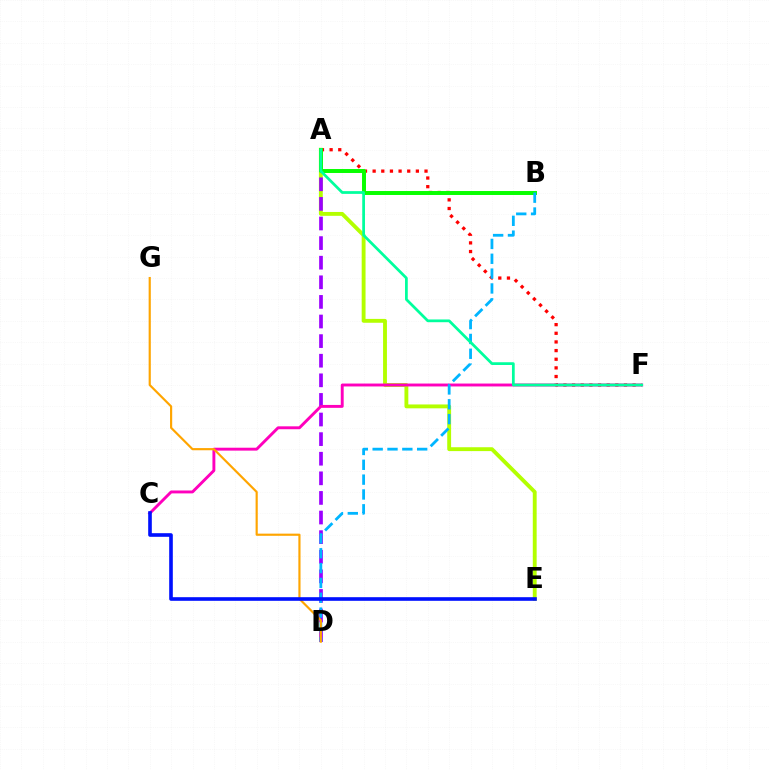{('A', 'E'): [{'color': '#b3ff00', 'line_style': 'solid', 'thickness': 2.78}], ('A', 'D'): [{'color': '#9b00ff', 'line_style': 'dashed', 'thickness': 2.66}], ('A', 'F'): [{'color': '#ff0000', 'line_style': 'dotted', 'thickness': 2.35}, {'color': '#00ff9d', 'line_style': 'solid', 'thickness': 1.98}], ('A', 'B'): [{'color': '#08ff00', 'line_style': 'solid', 'thickness': 2.85}], ('C', 'F'): [{'color': '#ff00bd', 'line_style': 'solid', 'thickness': 2.09}], ('B', 'D'): [{'color': '#00b5ff', 'line_style': 'dashed', 'thickness': 2.02}], ('D', 'G'): [{'color': '#ffa500', 'line_style': 'solid', 'thickness': 1.56}], ('C', 'E'): [{'color': '#0010ff', 'line_style': 'solid', 'thickness': 2.61}]}